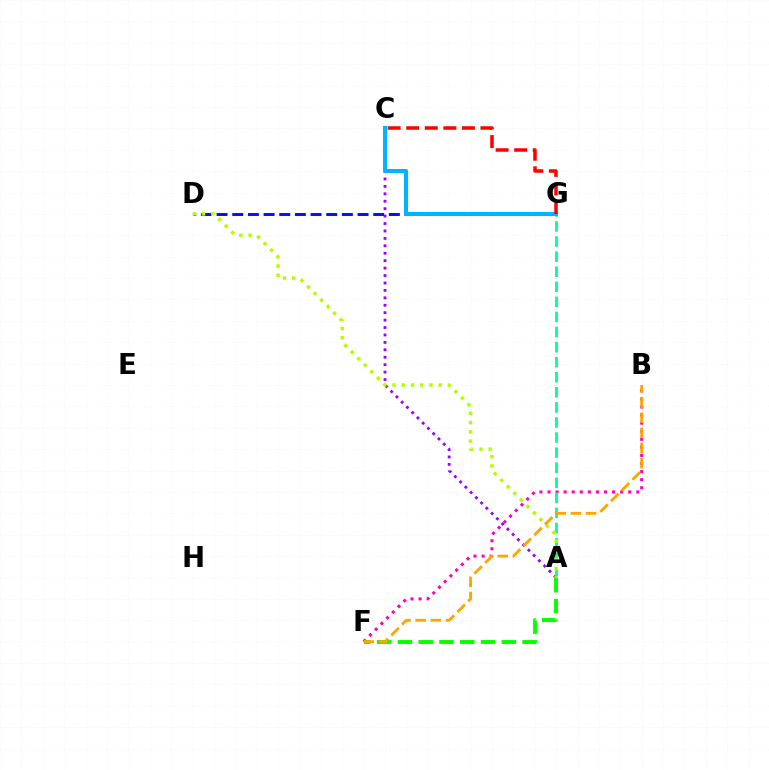{('B', 'F'): [{'color': '#ff00bd', 'line_style': 'dotted', 'thickness': 2.19}, {'color': '#ffa500', 'line_style': 'dashed', 'thickness': 2.06}], ('A', 'C'): [{'color': '#9b00ff', 'line_style': 'dotted', 'thickness': 2.02}], ('A', 'F'): [{'color': '#08ff00', 'line_style': 'dashed', 'thickness': 2.82}], ('A', 'G'): [{'color': '#00ff9d', 'line_style': 'dashed', 'thickness': 2.05}], ('D', 'G'): [{'color': '#0010ff', 'line_style': 'dashed', 'thickness': 2.13}], ('C', 'G'): [{'color': '#00b5ff', 'line_style': 'solid', 'thickness': 2.9}, {'color': '#ff0000', 'line_style': 'dashed', 'thickness': 2.52}], ('A', 'D'): [{'color': '#b3ff00', 'line_style': 'dotted', 'thickness': 2.51}]}